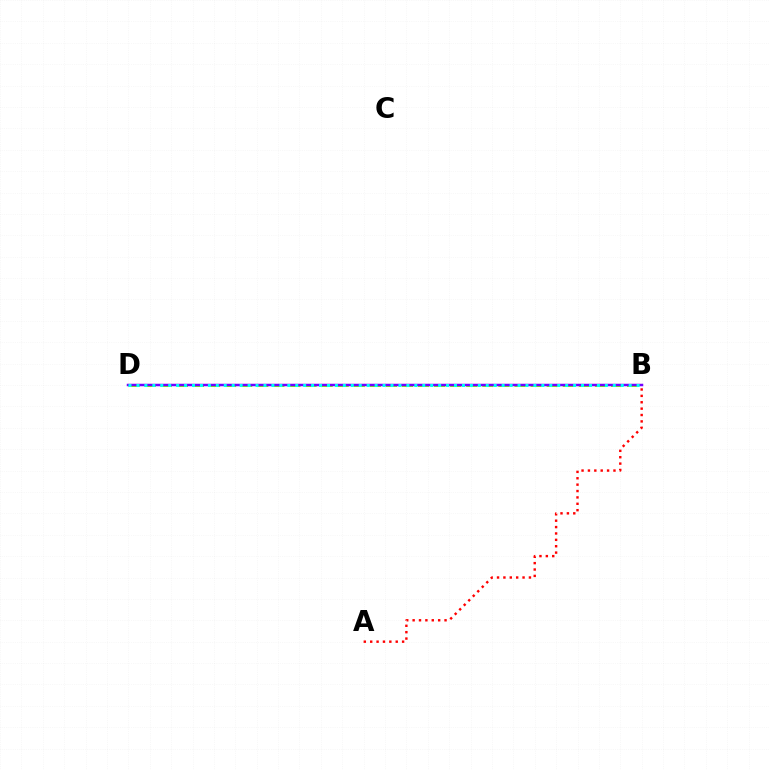{('B', 'D'): [{'color': '#84ff00', 'line_style': 'dashed', 'thickness': 2.18}, {'color': '#7200ff', 'line_style': 'solid', 'thickness': 1.8}, {'color': '#00fff6', 'line_style': 'dotted', 'thickness': 2.16}], ('A', 'B'): [{'color': '#ff0000', 'line_style': 'dotted', 'thickness': 1.73}]}